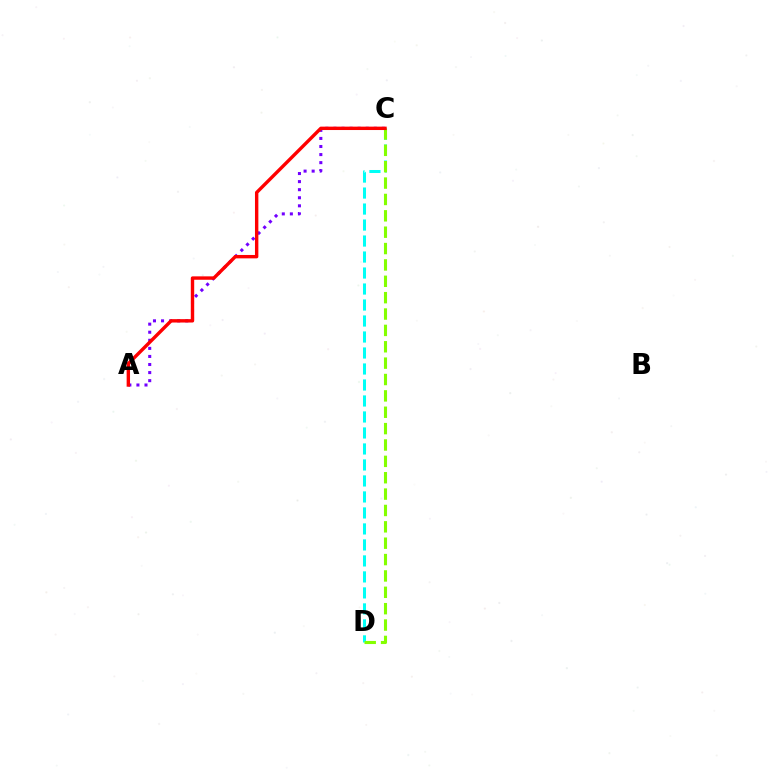{('C', 'D'): [{'color': '#00fff6', 'line_style': 'dashed', 'thickness': 2.17}, {'color': '#84ff00', 'line_style': 'dashed', 'thickness': 2.22}], ('A', 'C'): [{'color': '#7200ff', 'line_style': 'dotted', 'thickness': 2.19}, {'color': '#ff0000', 'line_style': 'solid', 'thickness': 2.45}]}